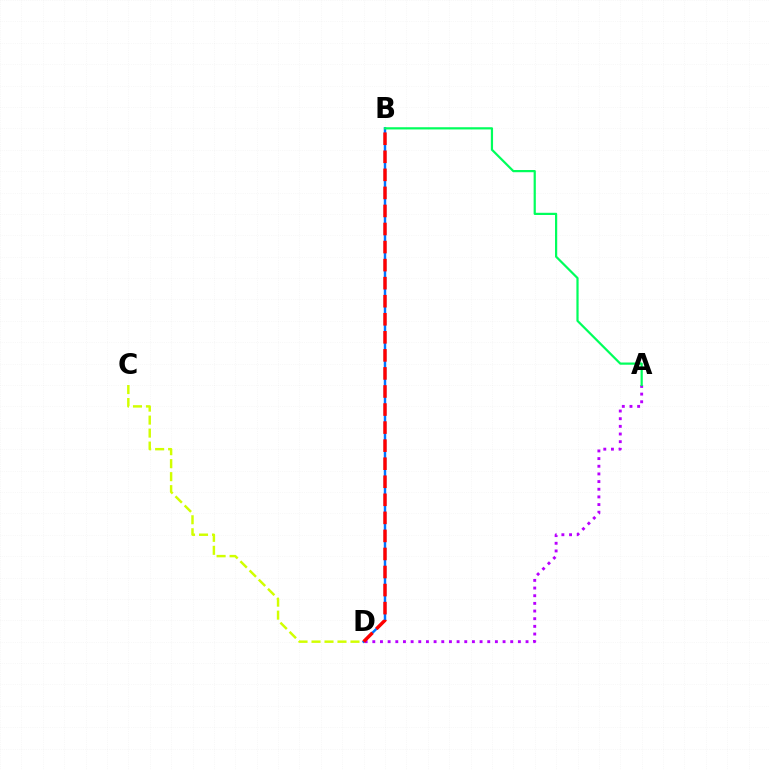{('C', 'D'): [{'color': '#d1ff00', 'line_style': 'dashed', 'thickness': 1.76}], ('A', 'D'): [{'color': '#b900ff', 'line_style': 'dotted', 'thickness': 2.08}], ('B', 'D'): [{'color': '#0074ff', 'line_style': 'solid', 'thickness': 1.75}, {'color': '#ff0000', 'line_style': 'dashed', 'thickness': 2.45}], ('A', 'B'): [{'color': '#00ff5c', 'line_style': 'solid', 'thickness': 1.59}]}